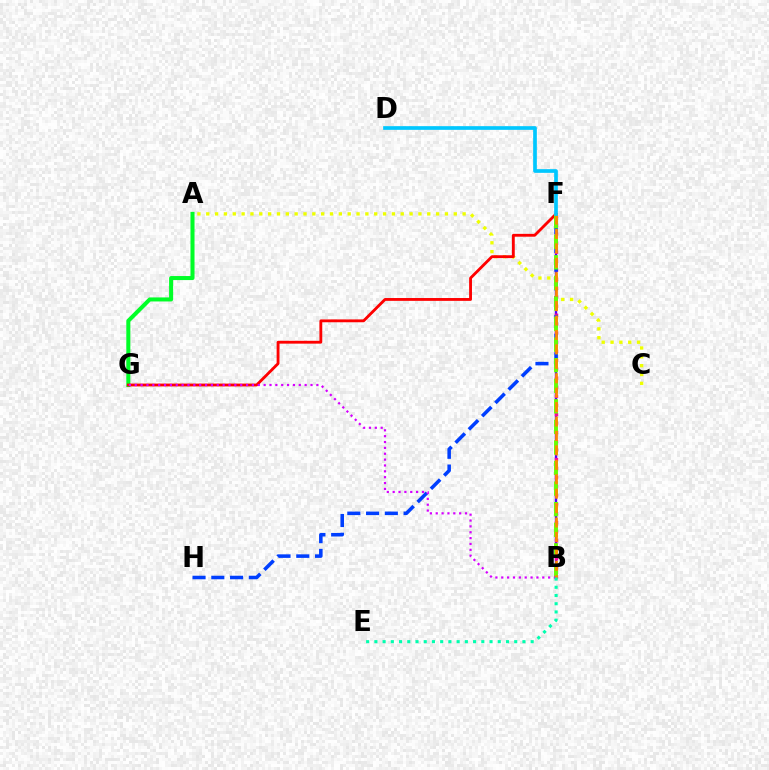{('B', 'F'): [{'color': '#4f00ff', 'line_style': 'solid', 'thickness': 1.7}, {'color': '#ff00a0', 'line_style': 'dotted', 'thickness': 2.45}, {'color': '#66ff00', 'line_style': 'dashed', 'thickness': 2.79}, {'color': '#ff8800', 'line_style': 'dashed', 'thickness': 1.96}], ('A', 'G'): [{'color': '#00ff27', 'line_style': 'solid', 'thickness': 2.91}], ('A', 'C'): [{'color': '#eeff00', 'line_style': 'dotted', 'thickness': 2.4}], ('F', 'H'): [{'color': '#003fff', 'line_style': 'dashed', 'thickness': 2.55}], ('F', 'G'): [{'color': '#ff0000', 'line_style': 'solid', 'thickness': 2.04}], ('B', 'G'): [{'color': '#d600ff', 'line_style': 'dotted', 'thickness': 1.59}], ('B', 'E'): [{'color': '#00ffaf', 'line_style': 'dotted', 'thickness': 2.23}], ('D', 'F'): [{'color': '#00c7ff', 'line_style': 'solid', 'thickness': 2.66}]}